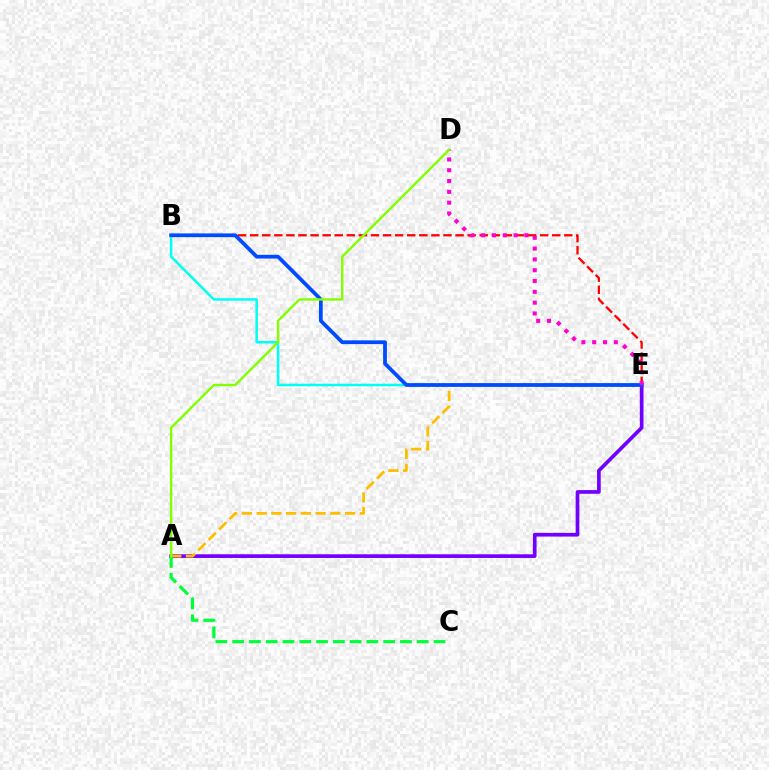{('A', 'E'): [{'color': '#7200ff', 'line_style': 'solid', 'thickness': 2.66}, {'color': '#ffbd00', 'line_style': 'dashed', 'thickness': 2.0}], ('B', 'E'): [{'color': '#ff0000', 'line_style': 'dashed', 'thickness': 1.64}, {'color': '#00fff6', 'line_style': 'solid', 'thickness': 1.81}, {'color': '#004bff', 'line_style': 'solid', 'thickness': 2.71}], ('A', 'C'): [{'color': '#00ff39', 'line_style': 'dashed', 'thickness': 2.28}], ('D', 'E'): [{'color': '#ff00cf', 'line_style': 'dotted', 'thickness': 2.94}], ('A', 'D'): [{'color': '#84ff00', 'line_style': 'solid', 'thickness': 1.72}]}